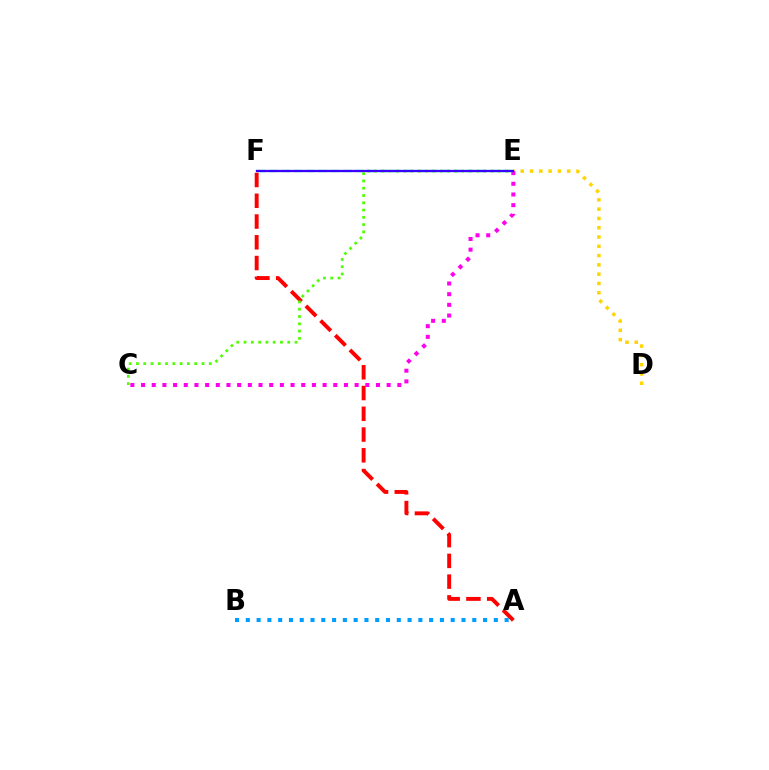{('D', 'E'): [{'color': '#ffd500', 'line_style': 'dotted', 'thickness': 2.52}], ('E', 'F'): [{'color': '#00ff86', 'line_style': 'dashed', 'thickness': 1.67}, {'color': '#3700ff', 'line_style': 'solid', 'thickness': 1.63}], ('A', 'F'): [{'color': '#ff0000', 'line_style': 'dashed', 'thickness': 2.82}], ('A', 'B'): [{'color': '#009eff', 'line_style': 'dotted', 'thickness': 2.93}], ('C', 'E'): [{'color': '#ff00ed', 'line_style': 'dotted', 'thickness': 2.9}, {'color': '#4fff00', 'line_style': 'dotted', 'thickness': 1.98}]}